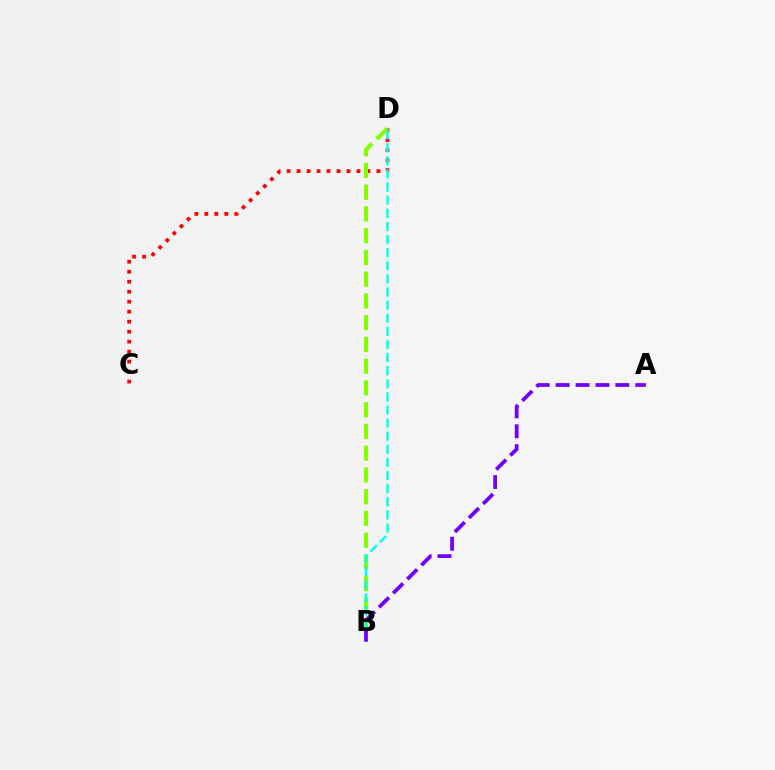{('C', 'D'): [{'color': '#ff0000', 'line_style': 'dotted', 'thickness': 2.71}], ('B', 'D'): [{'color': '#84ff00', 'line_style': 'dashed', 'thickness': 2.95}, {'color': '#00fff6', 'line_style': 'dashed', 'thickness': 1.78}], ('A', 'B'): [{'color': '#7200ff', 'line_style': 'dashed', 'thickness': 2.7}]}